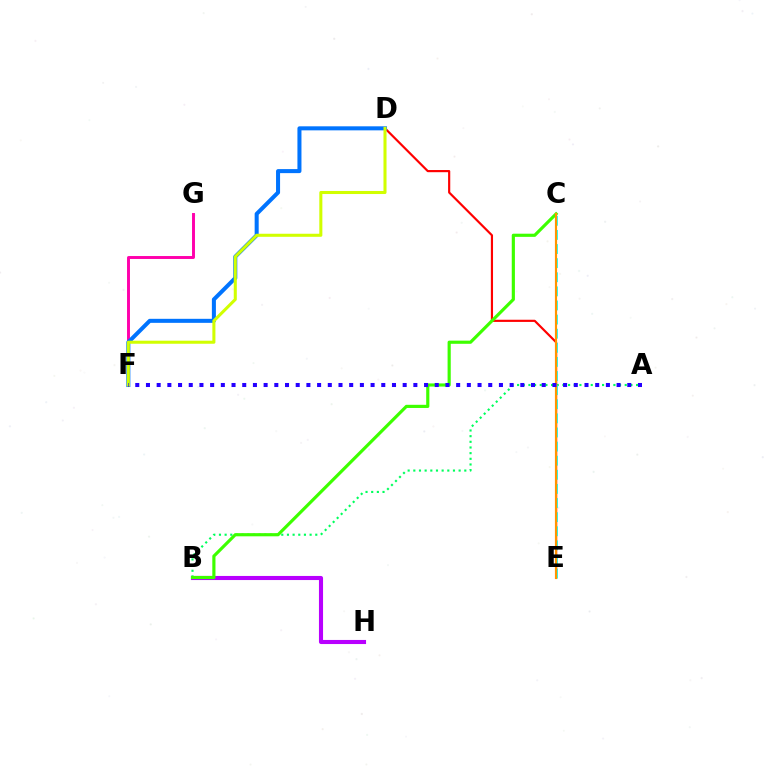{('A', 'B'): [{'color': '#00ff5c', 'line_style': 'dotted', 'thickness': 1.54}], ('D', 'E'): [{'color': '#ff0000', 'line_style': 'solid', 'thickness': 1.56}], ('C', 'E'): [{'color': '#00fff6', 'line_style': 'dashed', 'thickness': 1.92}, {'color': '#ff9400', 'line_style': 'solid', 'thickness': 1.56}], ('F', 'G'): [{'color': '#ff00ac', 'line_style': 'solid', 'thickness': 2.11}], ('D', 'F'): [{'color': '#0074ff', 'line_style': 'solid', 'thickness': 2.9}, {'color': '#d1ff00', 'line_style': 'solid', 'thickness': 2.2}], ('B', 'H'): [{'color': '#b900ff', 'line_style': 'solid', 'thickness': 2.95}], ('B', 'C'): [{'color': '#3dff00', 'line_style': 'solid', 'thickness': 2.28}], ('A', 'F'): [{'color': '#2500ff', 'line_style': 'dotted', 'thickness': 2.91}]}